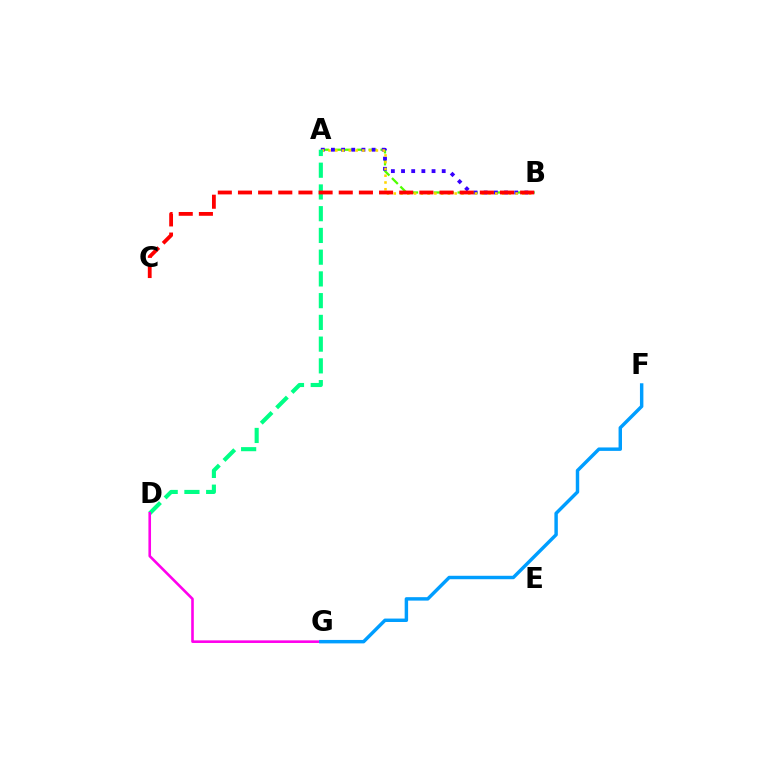{('A', 'B'): [{'color': '#4fff00', 'line_style': 'dashed', 'thickness': 1.62}, {'color': '#3700ff', 'line_style': 'dotted', 'thickness': 2.76}, {'color': '#ffd500', 'line_style': 'dotted', 'thickness': 1.84}], ('A', 'D'): [{'color': '#00ff86', 'line_style': 'dashed', 'thickness': 2.95}], ('D', 'G'): [{'color': '#ff00ed', 'line_style': 'solid', 'thickness': 1.88}], ('B', 'C'): [{'color': '#ff0000', 'line_style': 'dashed', 'thickness': 2.74}], ('F', 'G'): [{'color': '#009eff', 'line_style': 'solid', 'thickness': 2.48}]}